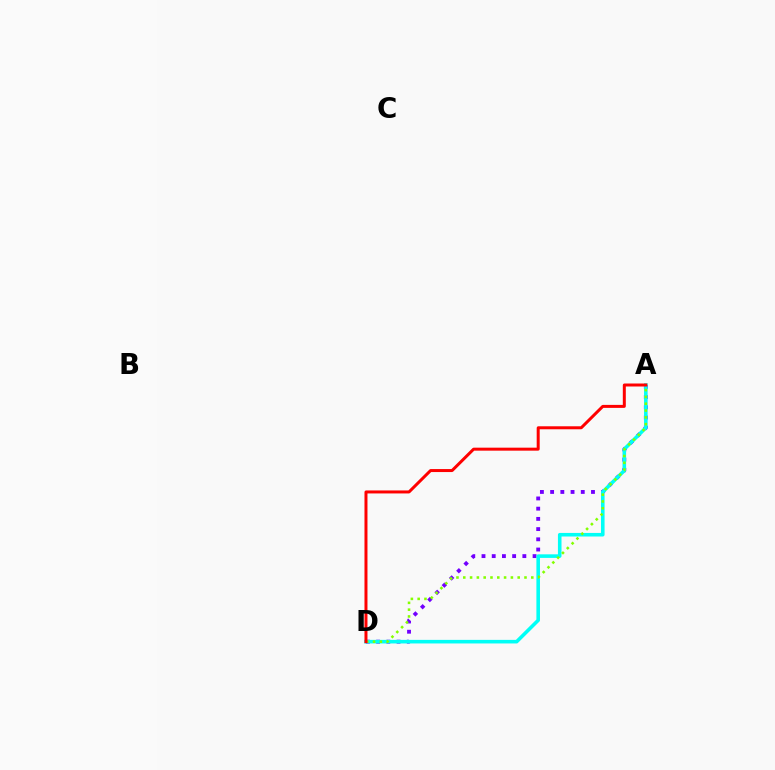{('A', 'D'): [{'color': '#7200ff', 'line_style': 'dotted', 'thickness': 2.78}, {'color': '#00fff6', 'line_style': 'solid', 'thickness': 2.57}, {'color': '#84ff00', 'line_style': 'dotted', 'thickness': 1.85}, {'color': '#ff0000', 'line_style': 'solid', 'thickness': 2.16}]}